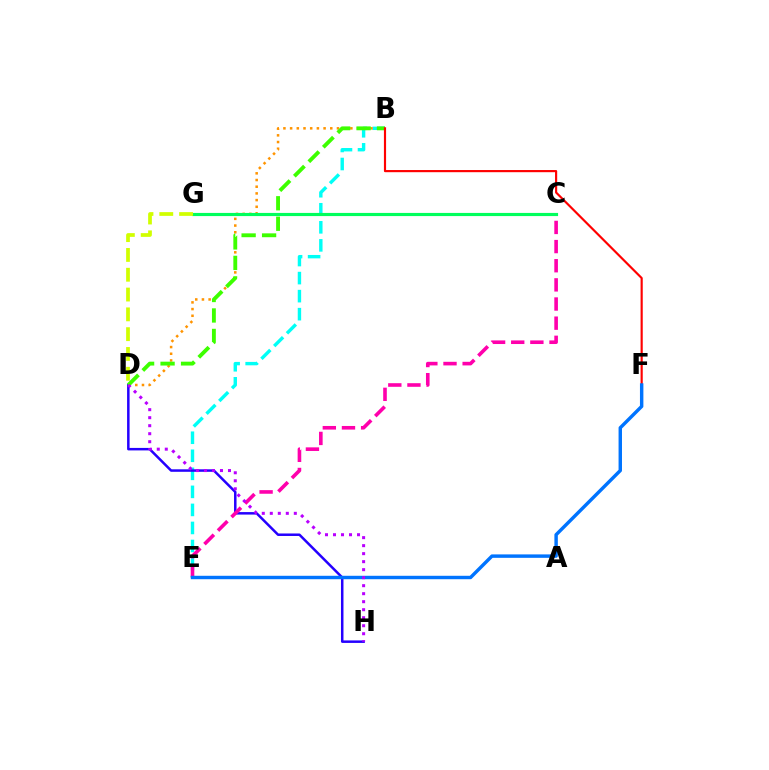{('B', 'E'): [{'color': '#00fff6', 'line_style': 'dashed', 'thickness': 2.45}], ('D', 'H'): [{'color': '#2500ff', 'line_style': 'solid', 'thickness': 1.8}, {'color': '#b900ff', 'line_style': 'dotted', 'thickness': 2.18}], ('B', 'D'): [{'color': '#ff9400', 'line_style': 'dotted', 'thickness': 1.82}, {'color': '#3dff00', 'line_style': 'dashed', 'thickness': 2.78}], ('C', 'E'): [{'color': '#ff00ac', 'line_style': 'dashed', 'thickness': 2.6}], ('B', 'F'): [{'color': '#ff0000', 'line_style': 'solid', 'thickness': 1.56}], ('C', 'G'): [{'color': '#00ff5c', 'line_style': 'solid', 'thickness': 2.27}], ('E', 'F'): [{'color': '#0074ff', 'line_style': 'solid', 'thickness': 2.47}], ('D', 'G'): [{'color': '#d1ff00', 'line_style': 'dashed', 'thickness': 2.69}]}